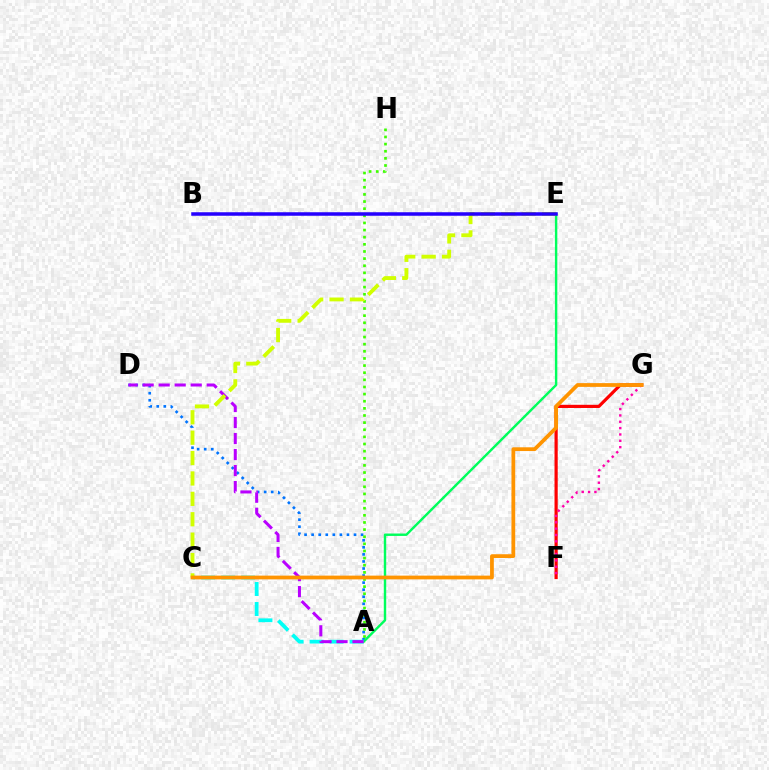{('F', 'G'): [{'color': '#ff0000', 'line_style': 'solid', 'thickness': 2.3}, {'color': '#ff00ac', 'line_style': 'dotted', 'thickness': 1.72}], ('A', 'D'): [{'color': '#0074ff', 'line_style': 'dotted', 'thickness': 1.92}, {'color': '#b900ff', 'line_style': 'dashed', 'thickness': 2.18}], ('A', 'E'): [{'color': '#00ff5c', 'line_style': 'solid', 'thickness': 1.74}], ('A', 'C'): [{'color': '#00fff6', 'line_style': 'dashed', 'thickness': 2.72}], ('A', 'H'): [{'color': '#3dff00', 'line_style': 'dotted', 'thickness': 1.94}], ('C', 'E'): [{'color': '#d1ff00', 'line_style': 'dashed', 'thickness': 2.77}], ('C', 'G'): [{'color': '#ff9400', 'line_style': 'solid', 'thickness': 2.7}], ('B', 'E'): [{'color': '#2500ff', 'line_style': 'solid', 'thickness': 2.53}]}